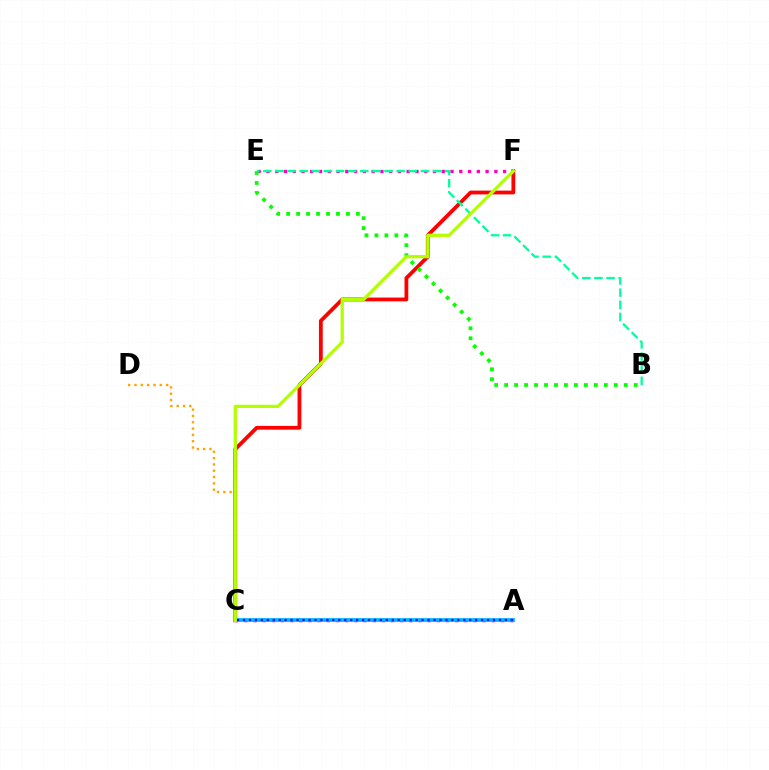{('C', 'F'): [{'color': '#ff0000', 'line_style': 'solid', 'thickness': 2.73}, {'color': '#b3ff00', 'line_style': 'solid', 'thickness': 2.35}], ('A', 'C'): [{'color': '#9b00ff', 'line_style': 'dotted', 'thickness': 2.49}, {'color': '#00b5ff', 'line_style': 'solid', 'thickness': 2.7}, {'color': '#0010ff', 'line_style': 'dotted', 'thickness': 1.62}], ('C', 'D'): [{'color': '#ffa500', 'line_style': 'dotted', 'thickness': 1.72}], ('E', 'F'): [{'color': '#ff00bd', 'line_style': 'dotted', 'thickness': 2.38}], ('B', 'E'): [{'color': '#08ff00', 'line_style': 'dotted', 'thickness': 2.71}, {'color': '#00ff9d', 'line_style': 'dashed', 'thickness': 1.65}]}